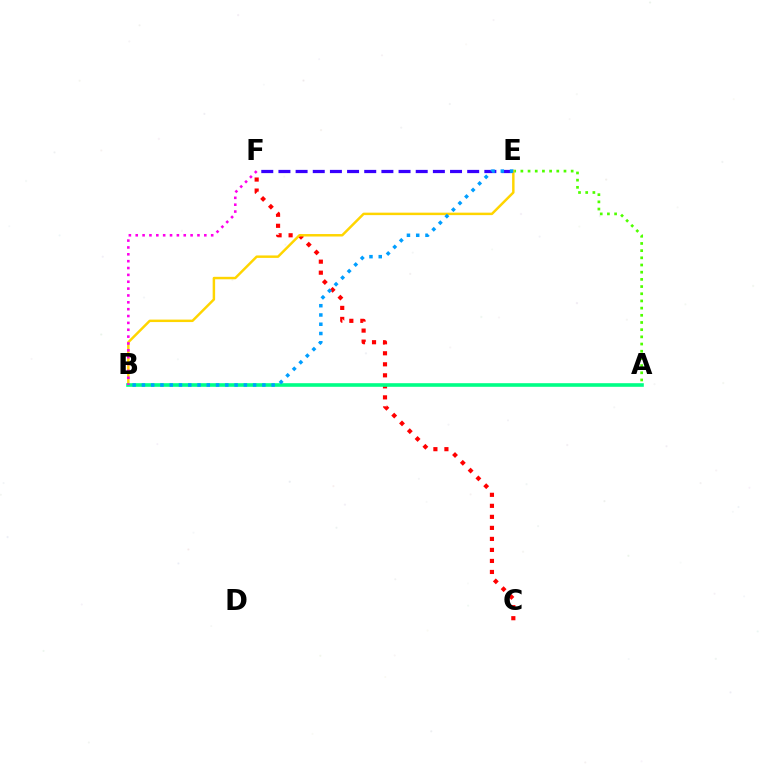{('E', 'F'): [{'color': '#3700ff', 'line_style': 'dashed', 'thickness': 2.33}], ('C', 'F'): [{'color': '#ff0000', 'line_style': 'dotted', 'thickness': 2.99}], ('A', 'E'): [{'color': '#4fff00', 'line_style': 'dotted', 'thickness': 1.95}], ('B', 'E'): [{'color': '#ffd500', 'line_style': 'solid', 'thickness': 1.78}, {'color': '#009eff', 'line_style': 'dotted', 'thickness': 2.52}], ('A', 'B'): [{'color': '#00ff86', 'line_style': 'solid', 'thickness': 2.6}], ('B', 'F'): [{'color': '#ff00ed', 'line_style': 'dotted', 'thickness': 1.86}]}